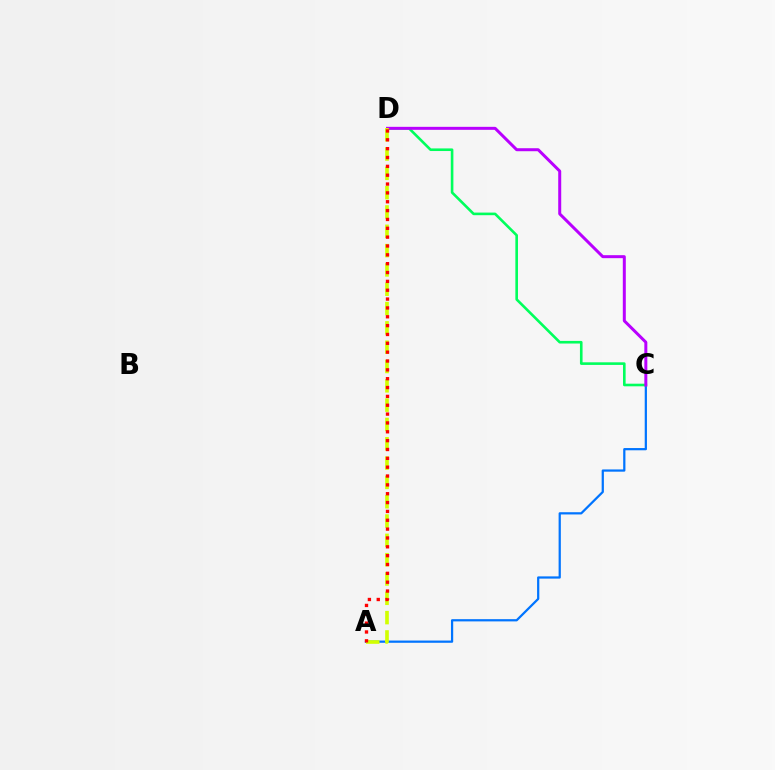{('A', 'C'): [{'color': '#0074ff', 'line_style': 'solid', 'thickness': 1.61}], ('C', 'D'): [{'color': '#00ff5c', 'line_style': 'solid', 'thickness': 1.88}, {'color': '#b900ff', 'line_style': 'solid', 'thickness': 2.16}], ('A', 'D'): [{'color': '#d1ff00', 'line_style': 'dashed', 'thickness': 2.62}, {'color': '#ff0000', 'line_style': 'dotted', 'thickness': 2.4}]}